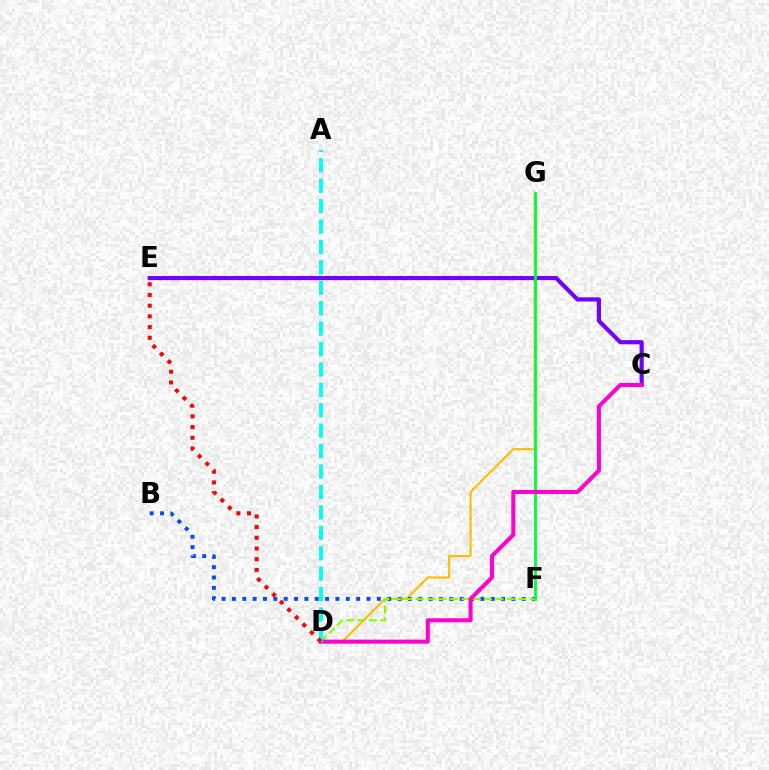{('D', 'G'): [{'color': '#ffbd00', 'line_style': 'solid', 'thickness': 1.54}], ('B', 'F'): [{'color': '#004bff', 'line_style': 'dotted', 'thickness': 2.81}], ('C', 'E'): [{'color': '#7200ff', 'line_style': 'solid', 'thickness': 3.0}], ('F', 'G'): [{'color': '#00ff39', 'line_style': 'solid', 'thickness': 2.04}], ('D', 'F'): [{'color': '#84ff00', 'line_style': 'dashed', 'thickness': 1.55}], ('C', 'D'): [{'color': '#ff00cf', 'line_style': 'solid', 'thickness': 2.93}], ('A', 'D'): [{'color': '#00fff6', 'line_style': 'dashed', 'thickness': 2.77}], ('D', 'E'): [{'color': '#ff0000', 'line_style': 'dotted', 'thickness': 2.91}]}